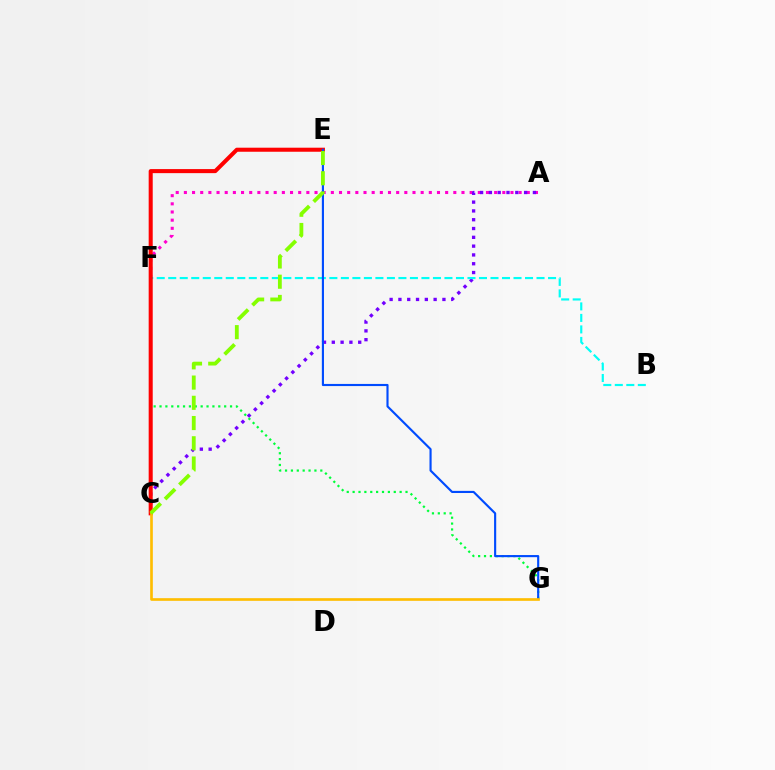{('A', 'F'): [{'color': '#ff00cf', 'line_style': 'dotted', 'thickness': 2.22}], ('A', 'C'): [{'color': '#7200ff', 'line_style': 'dotted', 'thickness': 2.39}], ('F', 'G'): [{'color': '#00ff39', 'line_style': 'dotted', 'thickness': 1.6}], ('B', 'F'): [{'color': '#00fff6', 'line_style': 'dashed', 'thickness': 1.56}], ('C', 'E'): [{'color': '#ff0000', 'line_style': 'solid', 'thickness': 2.92}, {'color': '#84ff00', 'line_style': 'dashed', 'thickness': 2.75}], ('E', 'G'): [{'color': '#004bff', 'line_style': 'solid', 'thickness': 1.54}], ('C', 'G'): [{'color': '#ffbd00', 'line_style': 'solid', 'thickness': 1.91}]}